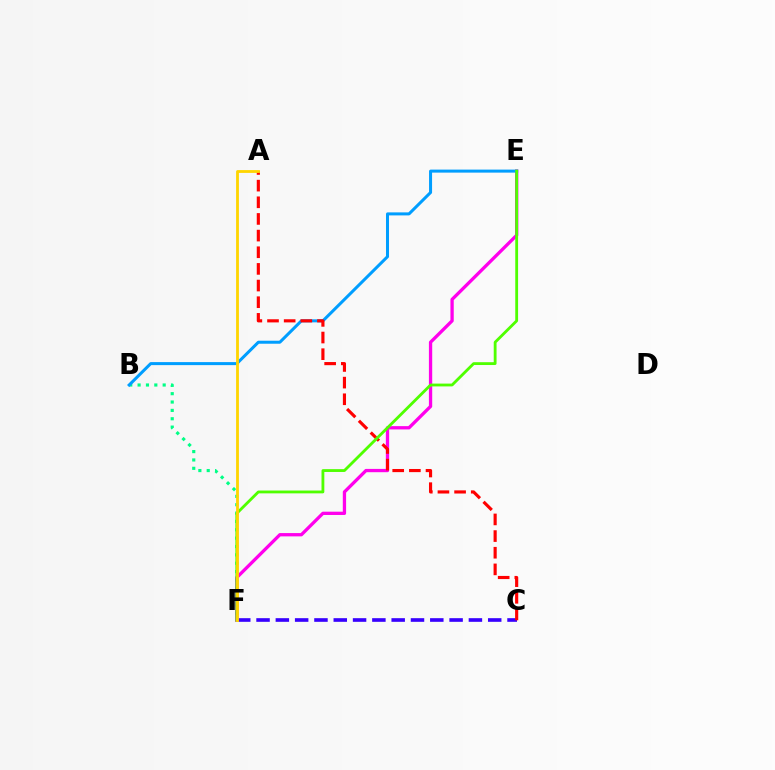{('C', 'F'): [{'color': '#3700ff', 'line_style': 'dashed', 'thickness': 2.62}], ('B', 'F'): [{'color': '#00ff86', 'line_style': 'dotted', 'thickness': 2.27}], ('E', 'F'): [{'color': '#ff00ed', 'line_style': 'solid', 'thickness': 2.37}, {'color': '#4fff00', 'line_style': 'solid', 'thickness': 2.03}], ('B', 'E'): [{'color': '#009eff', 'line_style': 'solid', 'thickness': 2.17}], ('A', 'C'): [{'color': '#ff0000', 'line_style': 'dashed', 'thickness': 2.26}], ('A', 'F'): [{'color': '#ffd500', 'line_style': 'solid', 'thickness': 2.03}]}